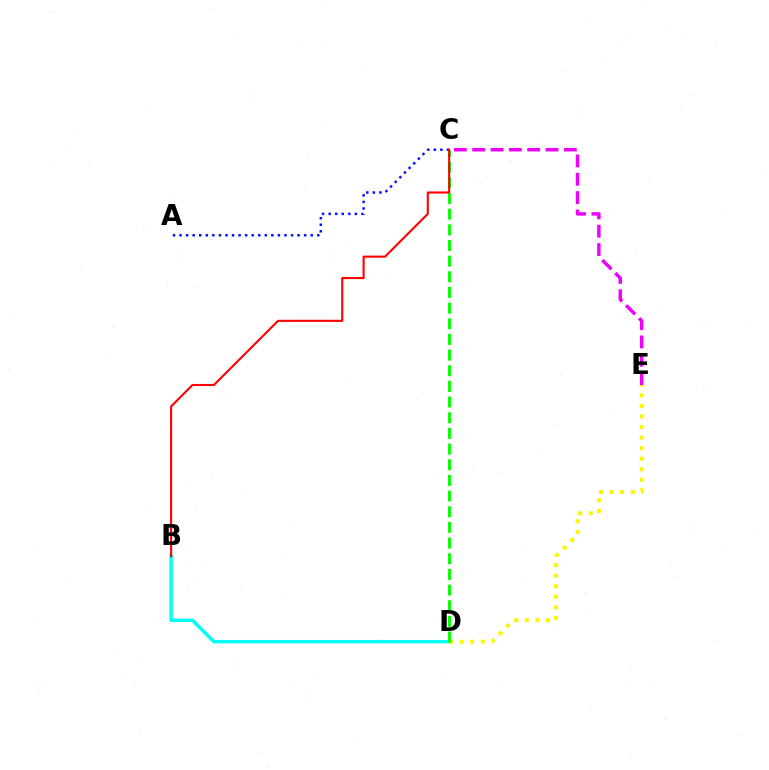{('B', 'D'): [{'color': '#00fff6', 'line_style': 'solid', 'thickness': 2.47}], ('D', 'E'): [{'color': '#fcf500', 'line_style': 'dotted', 'thickness': 2.87}], ('C', 'D'): [{'color': '#08ff00', 'line_style': 'dashed', 'thickness': 2.13}], ('C', 'E'): [{'color': '#ee00ff', 'line_style': 'dashed', 'thickness': 2.49}], ('A', 'C'): [{'color': '#0010ff', 'line_style': 'dotted', 'thickness': 1.78}], ('B', 'C'): [{'color': '#ff0000', 'line_style': 'solid', 'thickness': 1.51}]}